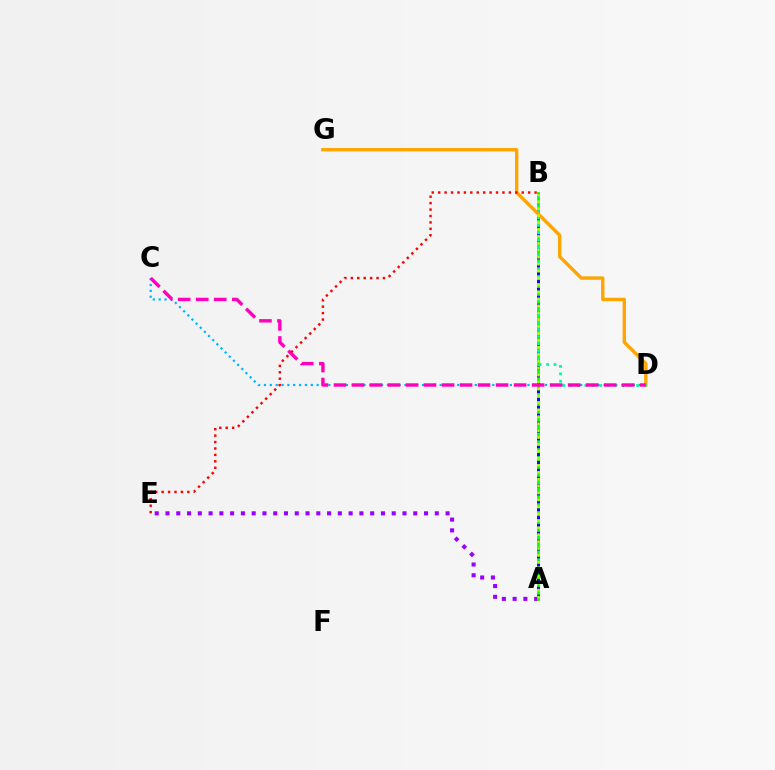{('A', 'E'): [{'color': '#9b00ff', 'line_style': 'dotted', 'thickness': 2.93}], ('A', 'B'): [{'color': '#08ff00', 'line_style': 'solid', 'thickness': 2.01}, {'color': '#0010ff', 'line_style': 'dotted', 'thickness': 2.14}, {'color': '#b3ff00', 'line_style': 'dotted', 'thickness': 1.88}], ('C', 'D'): [{'color': '#00b5ff', 'line_style': 'dotted', 'thickness': 1.59}, {'color': '#ff00bd', 'line_style': 'dashed', 'thickness': 2.45}], ('D', 'G'): [{'color': '#ffa500', 'line_style': 'solid', 'thickness': 2.43}], ('B', 'D'): [{'color': '#00ff9d', 'line_style': 'dotted', 'thickness': 2.01}], ('B', 'E'): [{'color': '#ff0000', 'line_style': 'dotted', 'thickness': 1.75}]}